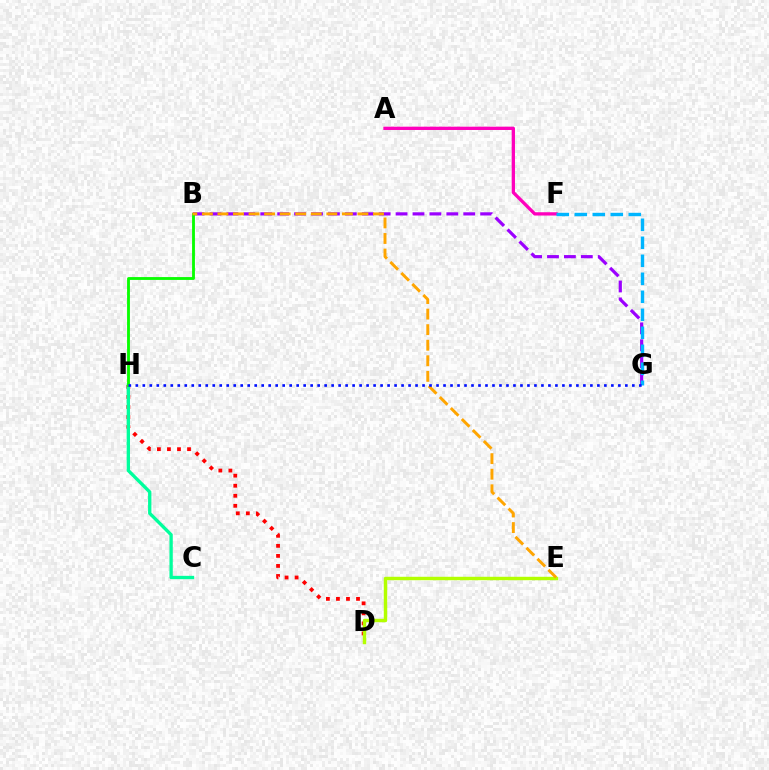{('D', 'H'): [{'color': '#ff0000', 'line_style': 'dotted', 'thickness': 2.73}], ('D', 'E'): [{'color': '#b3ff00', 'line_style': 'solid', 'thickness': 2.47}], ('B', 'G'): [{'color': '#9b00ff', 'line_style': 'dashed', 'thickness': 2.3}], ('C', 'H'): [{'color': '#00ff9d', 'line_style': 'solid', 'thickness': 2.39}], ('A', 'F'): [{'color': '#ff00bd', 'line_style': 'solid', 'thickness': 2.38}], ('B', 'H'): [{'color': '#08ff00', 'line_style': 'solid', 'thickness': 2.05}], ('F', 'G'): [{'color': '#00b5ff', 'line_style': 'dashed', 'thickness': 2.45}], ('B', 'E'): [{'color': '#ffa500', 'line_style': 'dashed', 'thickness': 2.11}], ('G', 'H'): [{'color': '#0010ff', 'line_style': 'dotted', 'thickness': 1.9}]}